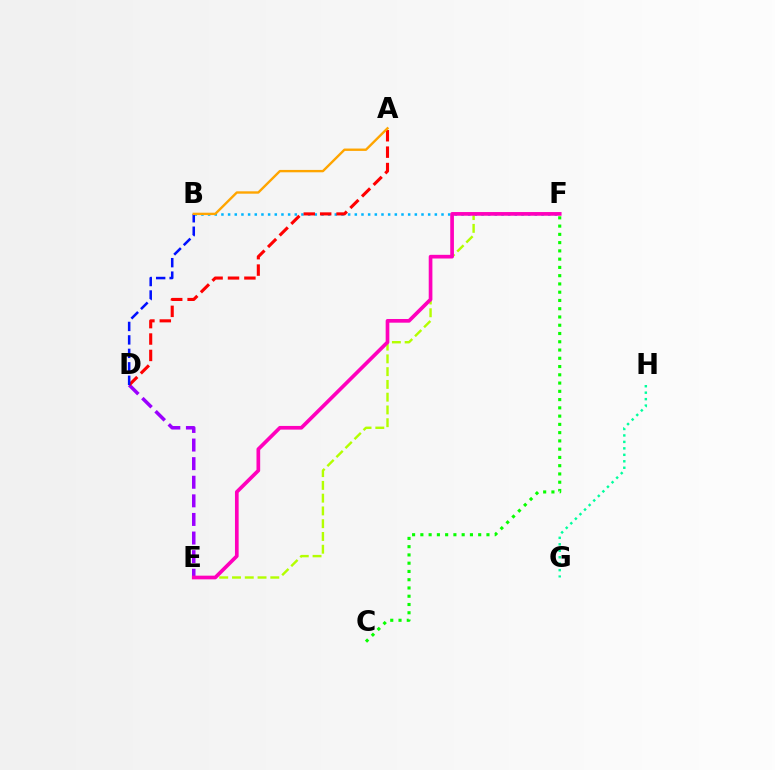{('B', 'F'): [{'color': '#00b5ff', 'line_style': 'dotted', 'thickness': 1.81}], ('C', 'F'): [{'color': '#08ff00', 'line_style': 'dotted', 'thickness': 2.24}], ('E', 'F'): [{'color': '#b3ff00', 'line_style': 'dashed', 'thickness': 1.73}, {'color': '#ff00bd', 'line_style': 'solid', 'thickness': 2.65}], ('D', 'E'): [{'color': '#9b00ff', 'line_style': 'dashed', 'thickness': 2.53}], ('G', 'H'): [{'color': '#00ff9d', 'line_style': 'dotted', 'thickness': 1.76}], ('A', 'D'): [{'color': '#ff0000', 'line_style': 'dashed', 'thickness': 2.23}], ('B', 'D'): [{'color': '#0010ff', 'line_style': 'dashed', 'thickness': 1.83}], ('A', 'B'): [{'color': '#ffa500', 'line_style': 'solid', 'thickness': 1.71}]}